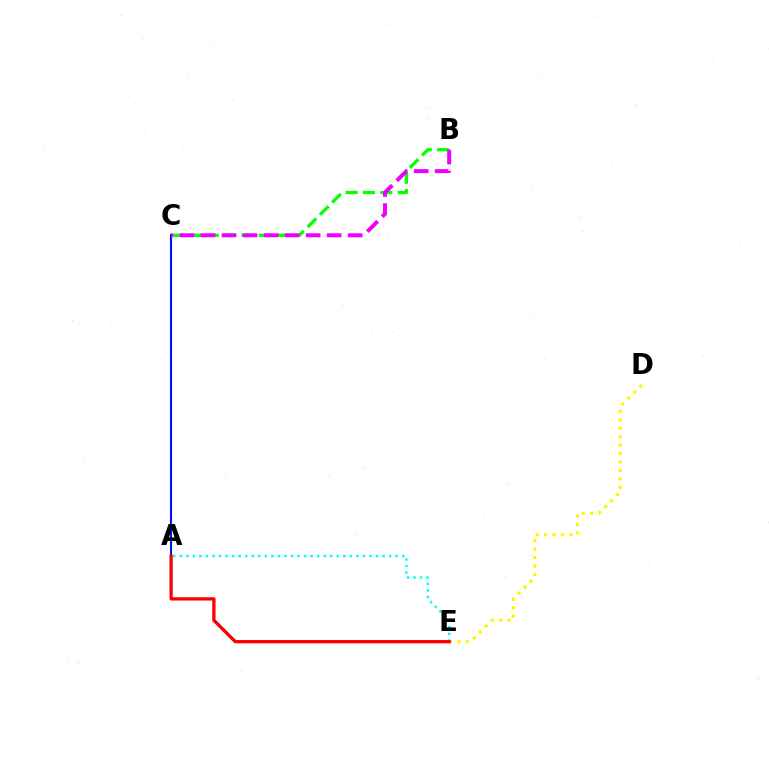{('B', 'C'): [{'color': '#08ff00', 'line_style': 'dashed', 'thickness': 2.36}, {'color': '#ee00ff', 'line_style': 'dashed', 'thickness': 2.86}], ('D', 'E'): [{'color': '#fcf500', 'line_style': 'dotted', 'thickness': 2.29}], ('A', 'C'): [{'color': '#0010ff', 'line_style': 'solid', 'thickness': 1.52}], ('A', 'E'): [{'color': '#00fff6', 'line_style': 'dotted', 'thickness': 1.78}, {'color': '#ff0000', 'line_style': 'solid', 'thickness': 2.37}]}